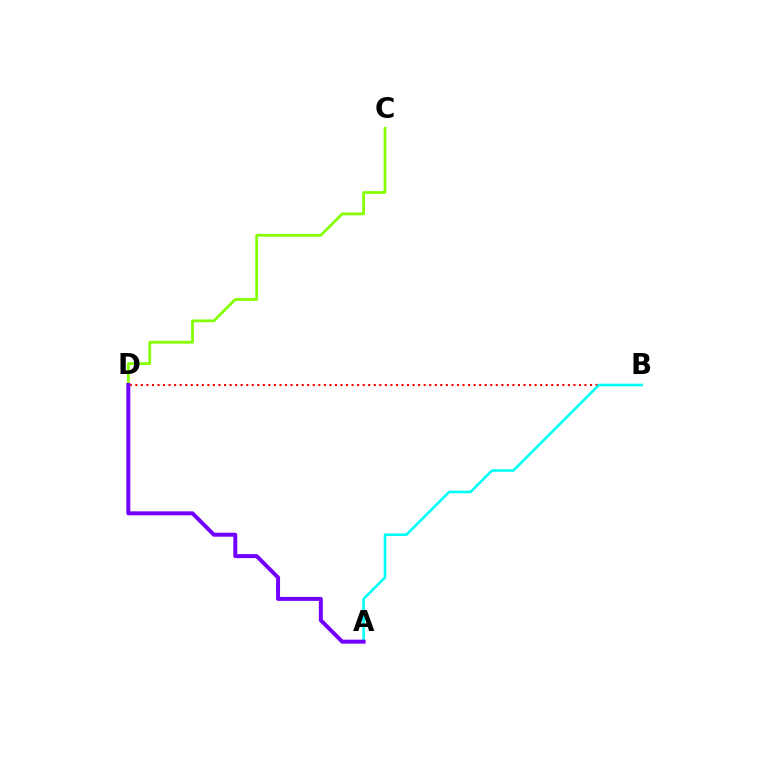{('B', 'D'): [{'color': '#ff0000', 'line_style': 'dotted', 'thickness': 1.51}], ('A', 'B'): [{'color': '#00fff6', 'line_style': 'solid', 'thickness': 1.86}], ('C', 'D'): [{'color': '#84ff00', 'line_style': 'solid', 'thickness': 1.99}], ('A', 'D'): [{'color': '#7200ff', 'line_style': 'solid', 'thickness': 2.86}]}